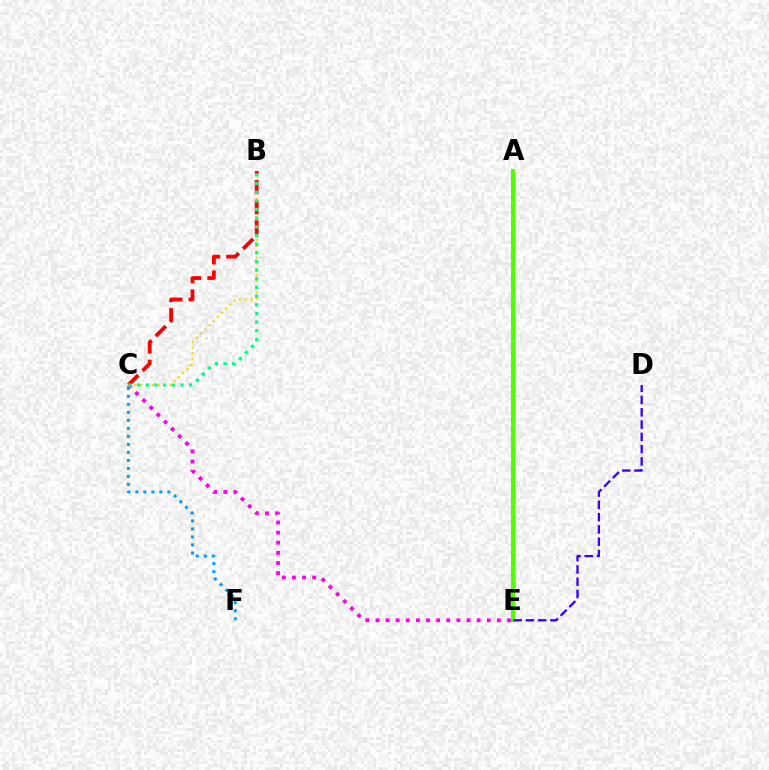{('C', 'E'): [{'color': '#ff00ed', 'line_style': 'dotted', 'thickness': 2.75}], ('A', 'E'): [{'color': '#4fff00', 'line_style': 'solid', 'thickness': 2.88}], ('B', 'C'): [{'color': '#ffd500', 'line_style': 'dotted', 'thickness': 1.59}, {'color': '#ff0000', 'line_style': 'dashed', 'thickness': 2.73}, {'color': '#00ff86', 'line_style': 'dotted', 'thickness': 2.35}], ('D', 'E'): [{'color': '#3700ff', 'line_style': 'dashed', 'thickness': 1.67}], ('C', 'F'): [{'color': '#009eff', 'line_style': 'dotted', 'thickness': 2.18}]}